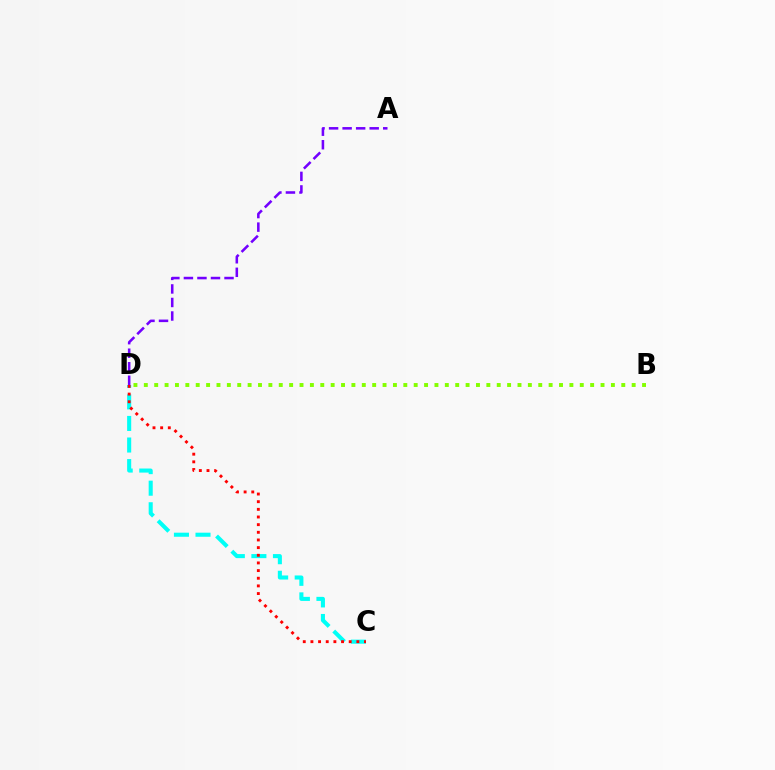{('C', 'D'): [{'color': '#00fff6', 'line_style': 'dashed', 'thickness': 2.93}, {'color': '#ff0000', 'line_style': 'dotted', 'thickness': 2.08}], ('A', 'D'): [{'color': '#7200ff', 'line_style': 'dashed', 'thickness': 1.84}], ('B', 'D'): [{'color': '#84ff00', 'line_style': 'dotted', 'thickness': 2.82}]}